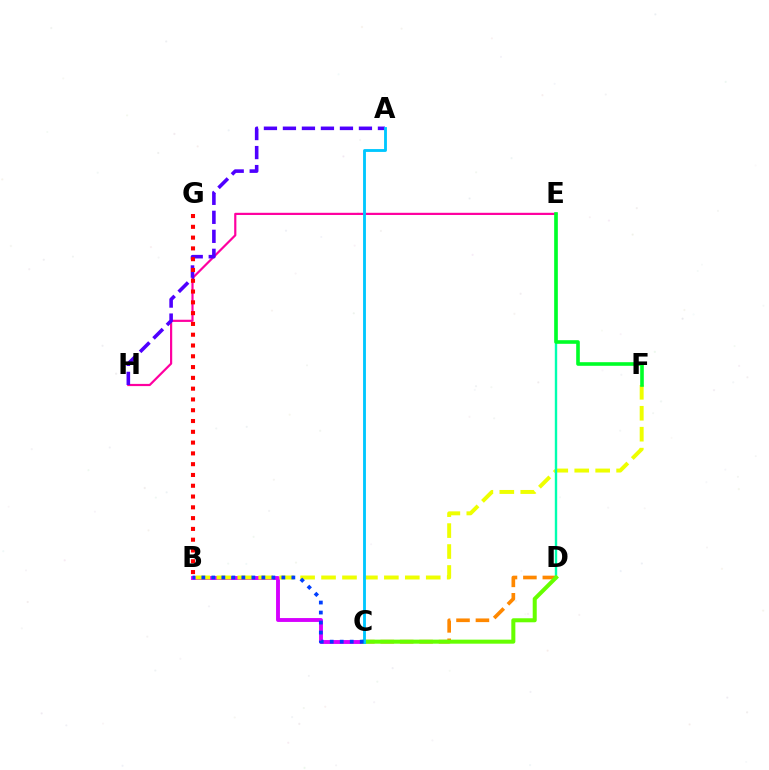{('E', 'H'): [{'color': '#ff00a0', 'line_style': 'solid', 'thickness': 1.58}], ('B', 'C'): [{'color': '#d600ff', 'line_style': 'solid', 'thickness': 2.79}, {'color': '#003fff', 'line_style': 'dotted', 'thickness': 2.72}], ('A', 'H'): [{'color': '#4f00ff', 'line_style': 'dashed', 'thickness': 2.58}], ('C', 'D'): [{'color': '#ff8800', 'line_style': 'dashed', 'thickness': 2.64}, {'color': '#66ff00', 'line_style': 'solid', 'thickness': 2.9}], ('B', 'F'): [{'color': '#eeff00', 'line_style': 'dashed', 'thickness': 2.85}], ('D', 'E'): [{'color': '#00ffaf', 'line_style': 'solid', 'thickness': 1.72}], ('B', 'G'): [{'color': '#ff0000', 'line_style': 'dotted', 'thickness': 2.93}], ('A', 'C'): [{'color': '#00c7ff', 'line_style': 'solid', 'thickness': 2.06}], ('E', 'F'): [{'color': '#00ff27', 'line_style': 'solid', 'thickness': 2.61}]}